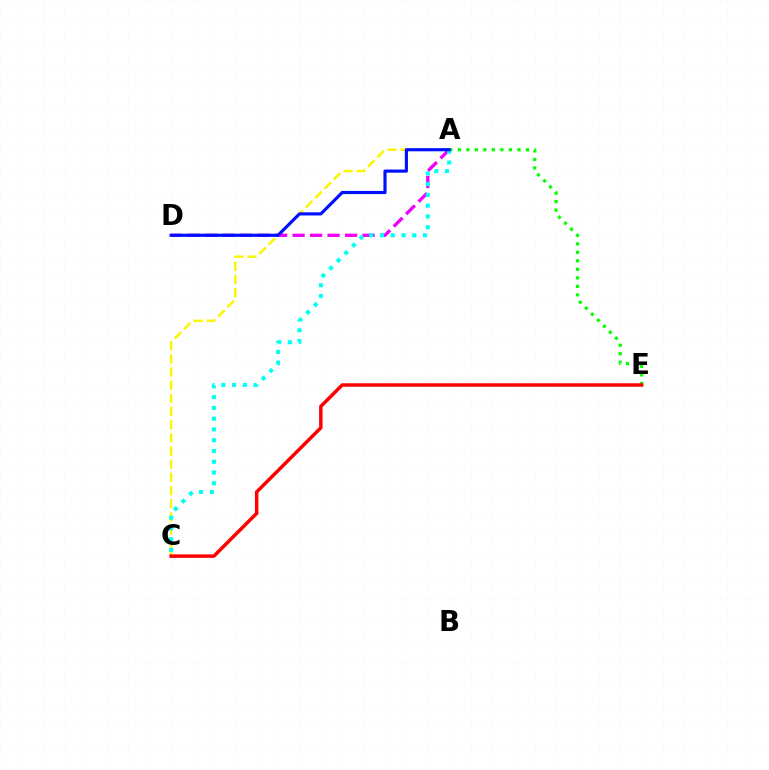{('A', 'D'): [{'color': '#ee00ff', 'line_style': 'dashed', 'thickness': 2.38}, {'color': '#0010ff', 'line_style': 'solid', 'thickness': 2.27}], ('A', 'E'): [{'color': '#08ff00', 'line_style': 'dotted', 'thickness': 2.31}], ('A', 'C'): [{'color': '#fcf500', 'line_style': 'dashed', 'thickness': 1.79}, {'color': '#00fff6', 'line_style': 'dotted', 'thickness': 2.92}], ('C', 'E'): [{'color': '#ff0000', 'line_style': 'solid', 'thickness': 2.5}]}